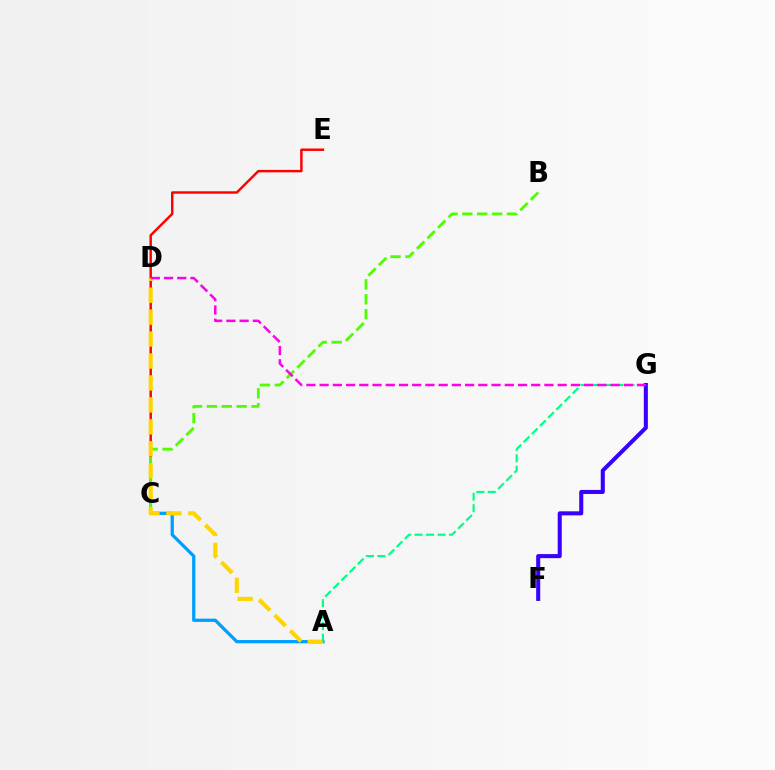{('C', 'E'): [{'color': '#ff0000', 'line_style': 'solid', 'thickness': 1.76}], ('A', 'C'): [{'color': '#009eff', 'line_style': 'solid', 'thickness': 2.35}], ('B', 'C'): [{'color': '#4fff00', 'line_style': 'dashed', 'thickness': 2.02}], ('A', 'D'): [{'color': '#ffd500', 'line_style': 'dashed', 'thickness': 2.98}], ('A', 'G'): [{'color': '#00ff86', 'line_style': 'dashed', 'thickness': 1.56}], ('F', 'G'): [{'color': '#3700ff', 'line_style': 'solid', 'thickness': 2.91}], ('D', 'G'): [{'color': '#ff00ed', 'line_style': 'dashed', 'thickness': 1.8}]}